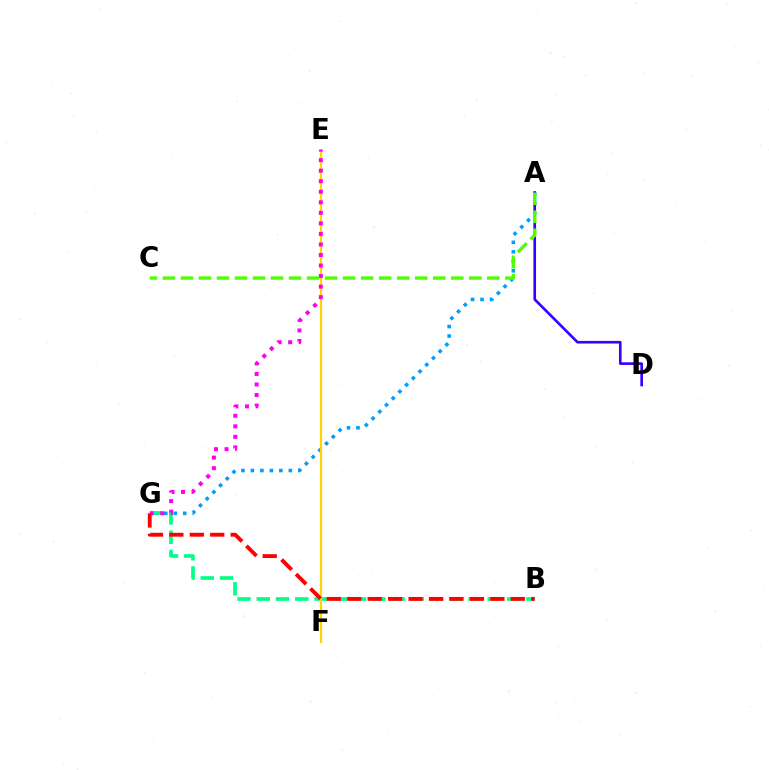{('A', 'G'): [{'color': '#009eff', 'line_style': 'dotted', 'thickness': 2.58}], ('B', 'G'): [{'color': '#00ff86', 'line_style': 'dashed', 'thickness': 2.62}, {'color': '#ff0000', 'line_style': 'dashed', 'thickness': 2.78}], ('A', 'D'): [{'color': '#3700ff', 'line_style': 'solid', 'thickness': 1.9}], ('E', 'F'): [{'color': '#ffd500', 'line_style': 'solid', 'thickness': 1.6}], ('E', 'G'): [{'color': '#ff00ed', 'line_style': 'dotted', 'thickness': 2.86}], ('A', 'C'): [{'color': '#4fff00', 'line_style': 'dashed', 'thickness': 2.45}]}